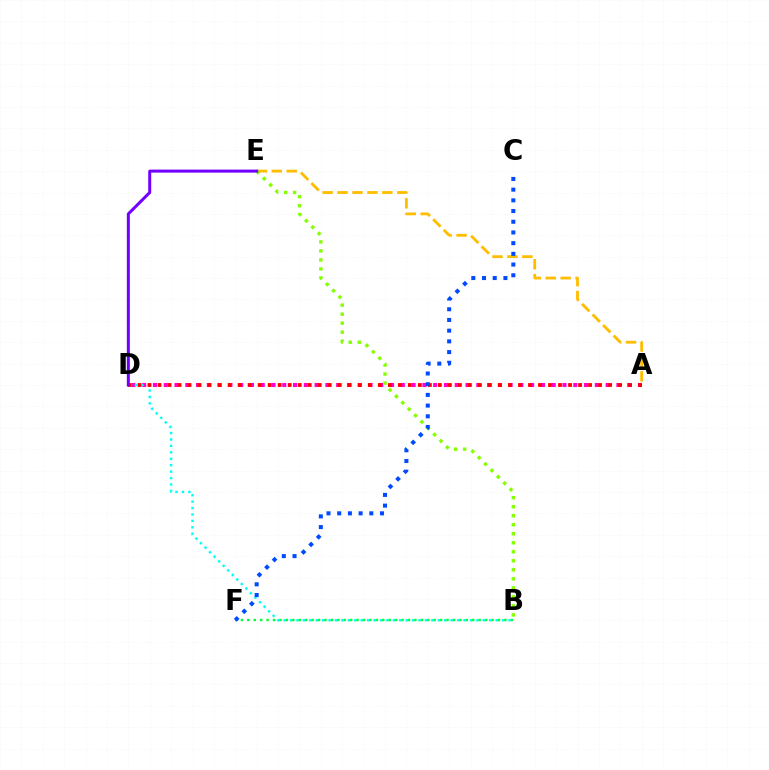{('A', 'D'): [{'color': '#ff00cf', 'line_style': 'dotted', 'thickness': 2.93}, {'color': '#ff0000', 'line_style': 'dotted', 'thickness': 2.72}], ('B', 'D'): [{'color': '#00fff6', 'line_style': 'dotted', 'thickness': 1.75}], ('B', 'F'): [{'color': '#00ff39', 'line_style': 'dotted', 'thickness': 1.75}], ('A', 'E'): [{'color': '#ffbd00', 'line_style': 'dashed', 'thickness': 2.03}], ('B', 'E'): [{'color': '#84ff00', 'line_style': 'dotted', 'thickness': 2.45}], ('D', 'E'): [{'color': '#7200ff', 'line_style': 'solid', 'thickness': 2.17}], ('C', 'F'): [{'color': '#004bff', 'line_style': 'dotted', 'thickness': 2.91}]}